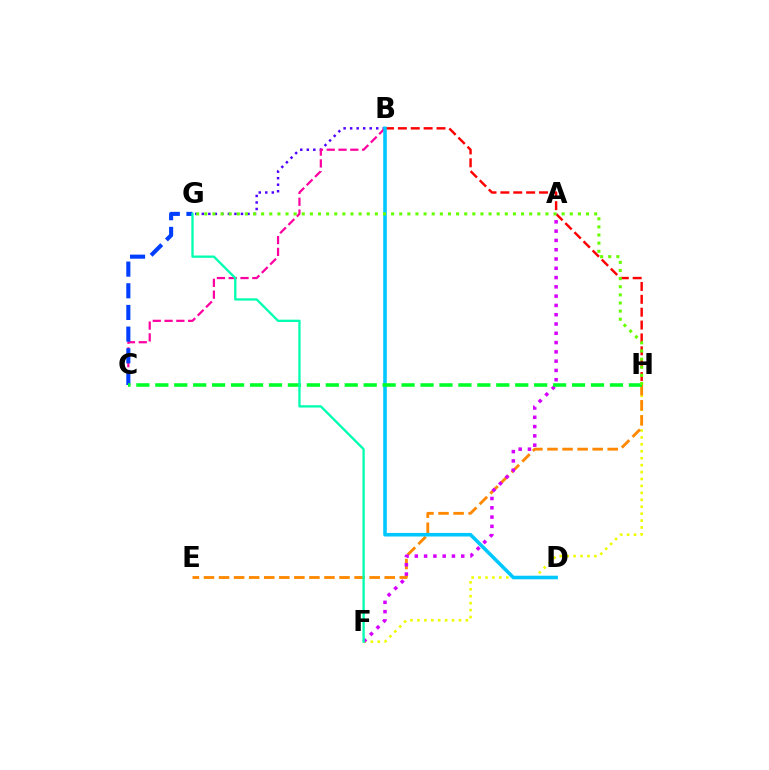{('B', 'G'): [{'color': '#4f00ff', 'line_style': 'dotted', 'thickness': 1.77}], ('F', 'H'): [{'color': '#eeff00', 'line_style': 'dotted', 'thickness': 1.88}], ('B', 'C'): [{'color': '#ff00a0', 'line_style': 'dashed', 'thickness': 1.6}], ('E', 'H'): [{'color': '#ff8800', 'line_style': 'dashed', 'thickness': 2.05}], ('B', 'H'): [{'color': '#ff0000', 'line_style': 'dashed', 'thickness': 1.75}], ('A', 'F'): [{'color': '#d600ff', 'line_style': 'dotted', 'thickness': 2.52}], ('B', 'D'): [{'color': '#00c7ff', 'line_style': 'solid', 'thickness': 2.57}], ('C', 'G'): [{'color': '#003fff', 'line_style': 'dashed', 'thickness': 2.94}], ('C', 'H'): [{'color': '#00ff27', 'line_style': 'dashed', 'thickness': 2.57}], ('F', 'G'): [{'color': '#00ffaf', 'line_style': 'solid', 'thickness': 1.67}], ('G', 'H'): [{'color': '#66ff00', 'line_style': 'dotted', 'thickness': 2.21}]}